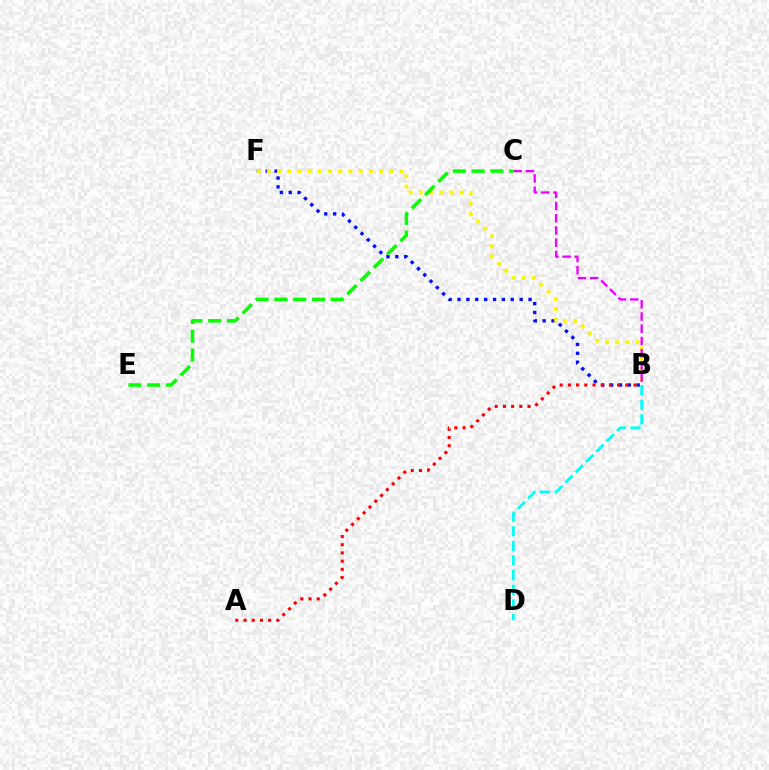{('B', 'D'): [{'color': '#00fff6', 'line_style': 'dashed', 'thickness': 1.99}], ('B', 'F'): [{'color': '#0010ff', 'line_style': 'dotted', 'thickness': 2.41}, {'color': '#fcf500', 'line_style': 'dotted', 'thickness': 2.77}], ('B', 'C'): [{'color': '#ee00ff', 'line_style': 'dashed', 'thickness': 1.66}], ('A', 'B'): [{'color': '#ff0000', 'line_style': 'dotted', 'thickness': 2.23}], ('C', 'E'): [{'color': '#08ff00', 'line_style': 'dashed', 'thickness': 2.55}]}